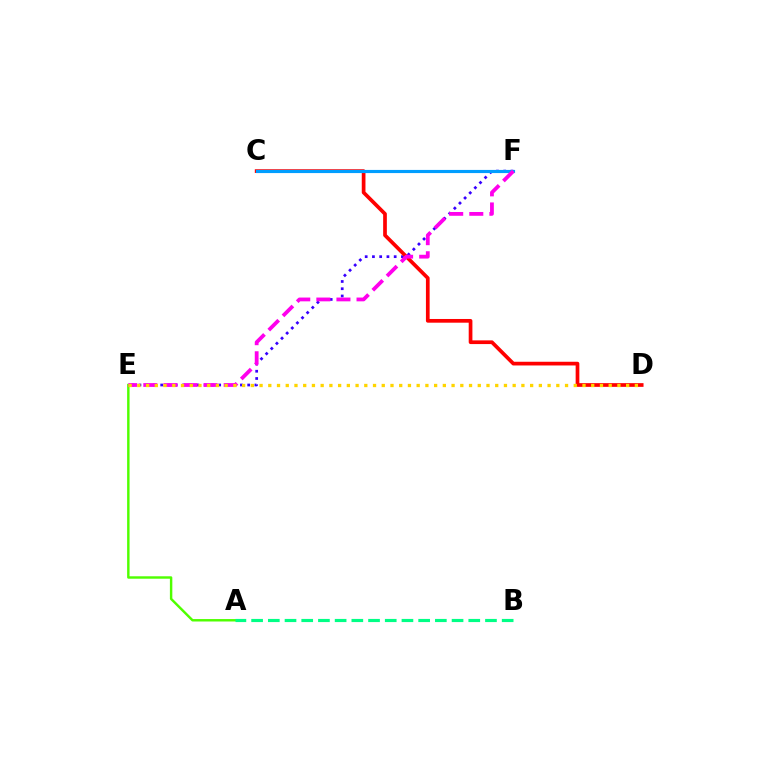{('A', 'E'): [{'color': '#4fff00', 'line_style': 'solid', 'thickness': 1.75}], ('E', 'F'): [{'color': '#3700ff', 'line_style': 'dotted', 'thickness': 1.97}, {'color': '#ff00ed', 'line_style': 'dashed', 'thickness': 2.73}], ('C', 'D'): [{'color': '#ff0000', 'line_style': 'solid', 'thickness': 2.67}], ('C', 'F'): [{'color': '#009eff', 'line_style': 'solid', 'thickness': 2.27}], ('A', 'B'): [{'color': '#00ff86', 'line_style': 'dashed', 'thickness': 2.27}], ('D', 'E'): [{'color': '#ffd500', 'line_style': 'dotted', 'thickness': 2.37}]}